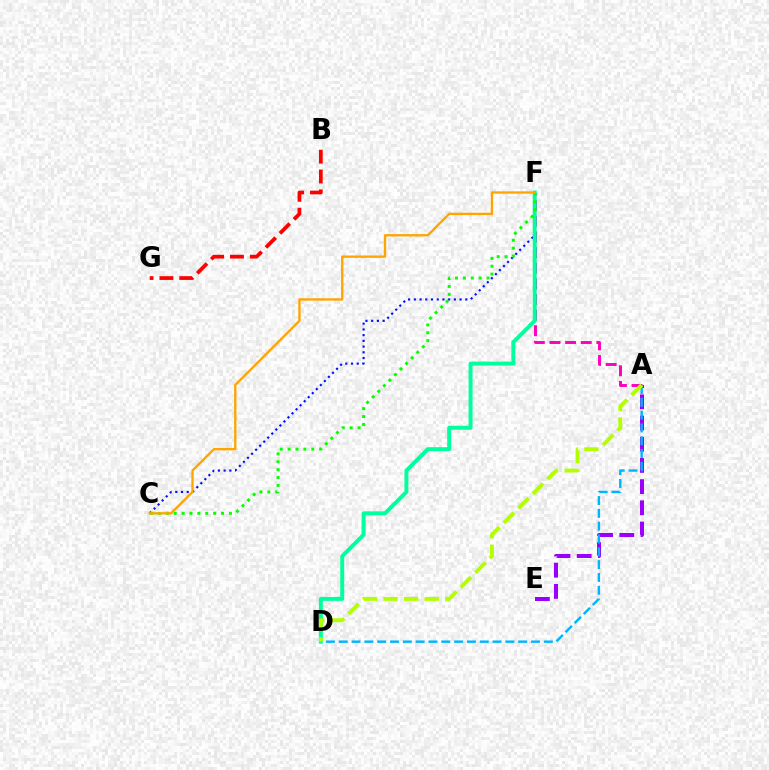{('A', 'E'): [{'color': '#9b00ff', 'line_style': 'dashed', 'thickness': 2.88}], ('C', 'F'): [{'color': '#0010ff', 'line_style': 'dotted', 'thickness': 1.55}, {'color': '#08ff00', 'line_style': 'dotted', 'thickness': 2.14}, {'color': '#ffa500', 'line_style': 'solid', 'thickness': 1.69}], ('A', 'D'): [{'color': '#00b5ff', 'line_style': 'dashed', 'thickness': 1.74}, {'color': '#b3ff00', 'line_style': 'dashed', 'thickness': 2.79}], ('A', 'F'): [{'color': '#ff00bd', 'line_style': 'dashed', 'thickness': 2.12}], ('D', 'F'): [{'color': '#00ff9d', 'line_style': 'solid', 'thickness': 2.85}], ('B', 'G'): [{'color': '#ff0000', 'line_style': 'dashed', 'thickness': 2.7}]}